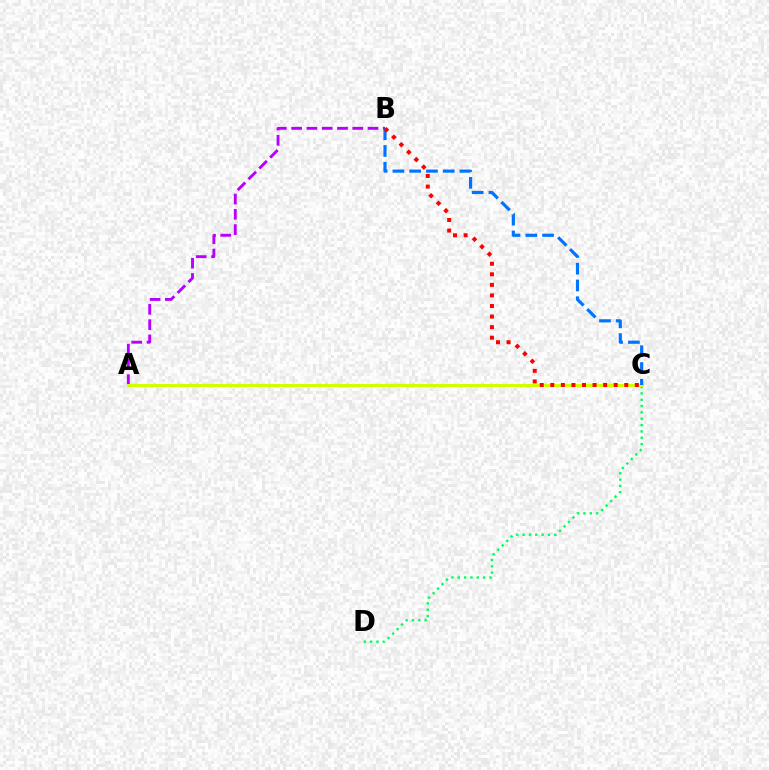{('C', 'D'): [{'color': '#00ff5c', 'line_style': 'dotted', 'thickness': 1.72}], ('A', 'B'): [{'color': '#b900ff', 'line_style': 'dashed', 'thickness': 2.08}], ('A', 'C'): [{'color': '#d1ff00', 'line_style': 'solid', 'thickness': 2.16}], ('B', 'C'): [{'color': '#0074ff', 'line_style': 'dashed', 'thickness': 2.28}, {'color': '#ff0000', 'line_style': 'dotted', 'thickness': 2.87}]}